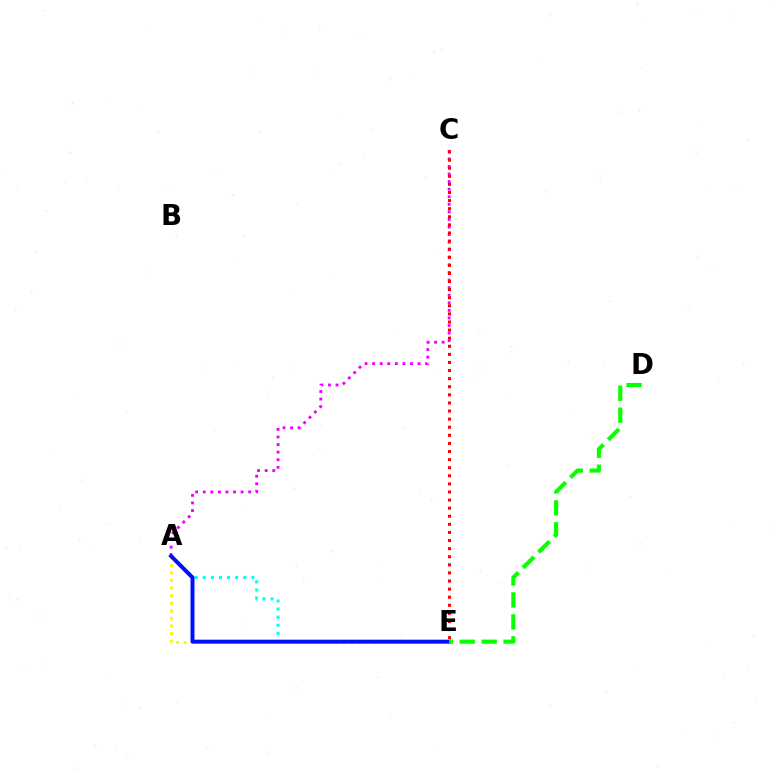{('A', 'E'): [{'color': '#fcf500', 'line_style': 'dotted', 'thickness': 2.05}, {'color': '#00fff6', 'line_style': 'dotted', 'thickness': 2.2}, {'color': '#0010ff', 'line_style': 'solid', 'thickness': 2.86}], ('A', 'C'): [{'color': '#ee00ff', 'line_style': 'dotted', 'thickness': 2.06}], ('C', 'E'): [{'color': '#ff0000', 'line_style': 'dotted', 'thickness': 2.2}], ('D', 'E'): [{'color': '#08ff00', 'line_style': 'dashed', 'thickness': 2.98}]}